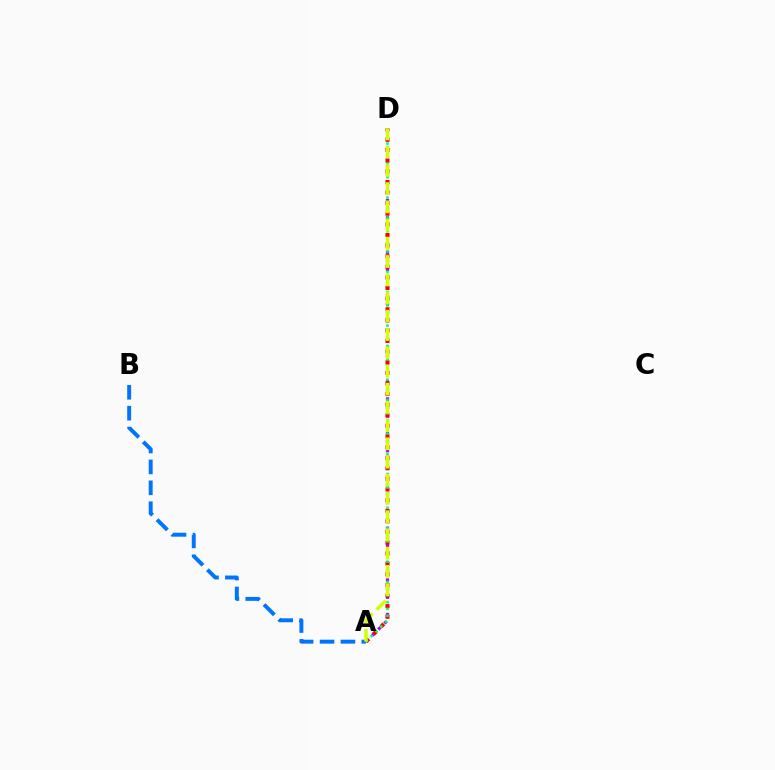{('A', 'D'): [{'color': '#b900ff', 'line_style': 'dotted', 'thickness': 2.34}, {'color': '#ff0000', 'line_style': 'dotted', 'thickness': 2.88}, {'color': '#00ff5c', 'line_style': 'dotted', 'thickness': 1.83}, {'color': '#d1ff00', 'line_style': 'dashed', 'thickness': 2.48}], ('A', 'B'): [{'color': '#0074ff', 'line_style': 'dashed', 'thickness': 2.84}]}